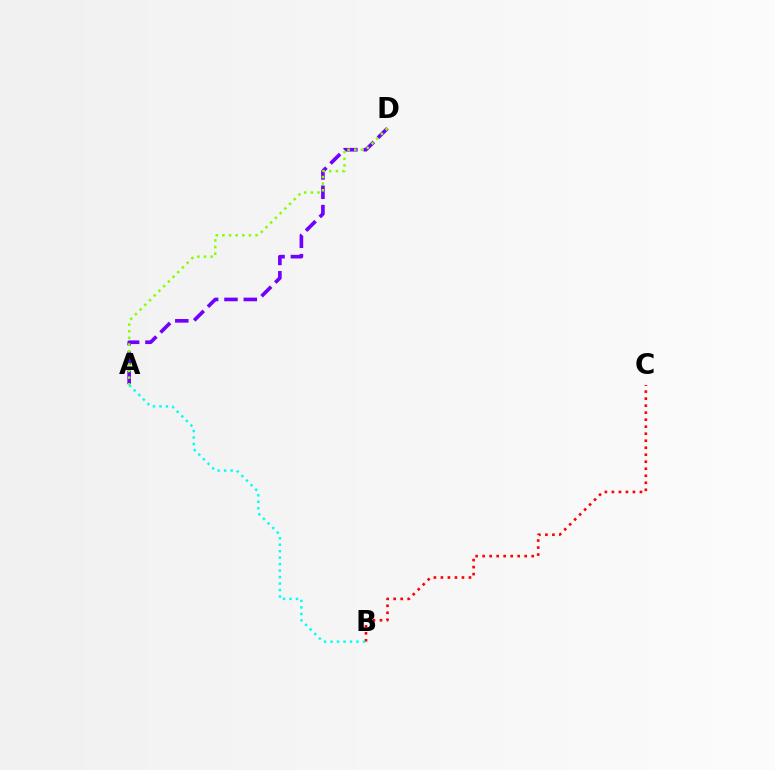{('A', 'D'): [{'color': '#7200ff', 'line_style': 'dashed', 'thickness': 2.63}, {'color': '#84ff00', 'line_style': 'dotted', 'thickness': 1.8}], ('B', 'C'): [{'color': '#ff0000', 'line_style': 'dotted', 'thickness': 1.91}], ('A', 'B'): [{'color': '#00fff6', 'line_style': 'dotted', 'thickness': 1.76}]}